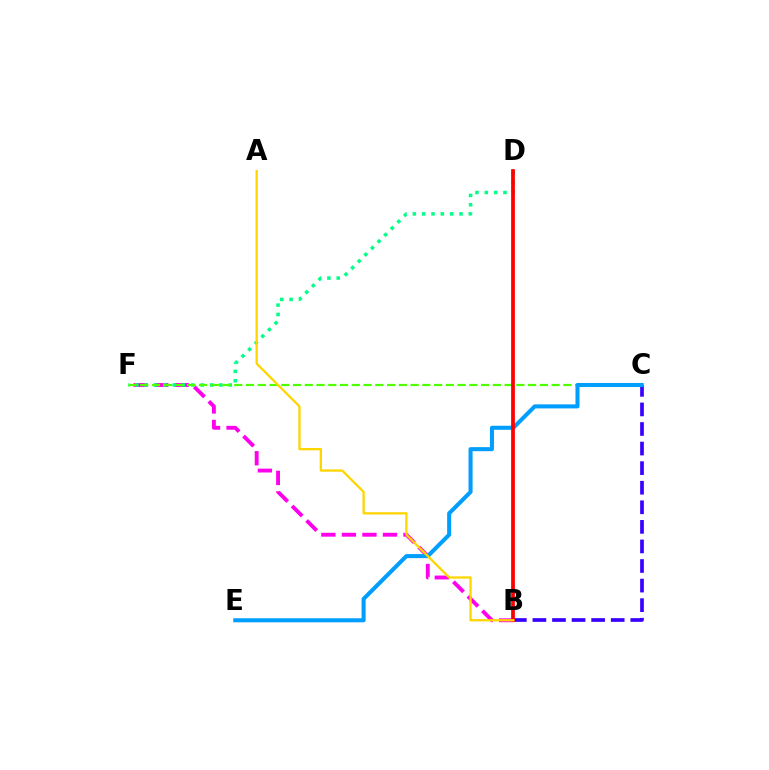{('B', 'C'): [{'color': '#3700ff', 'line_style': 'dashed', 'thickness': 2.66}], ('B', 'F'): [{'color': '#ff00ed', 'line_style': 'dashed', 'thickness': 2.79}], ('D', 'F'): [{'color': '#00ff86', 'line_style': 'dotted', 'thickness': 2.54}], ('C', 'F'): [{'color': '#4fff00', 'line_style': 'dashed', 'thickness': 1.6}], ('C', 'E'): [{'color': '#009eff', 'line_style': 'solid', 'thickness': 2.91}], ('B', 'D'): [{'color': '#ff0000', 'line_style': 'solid', 'thickness': 2.7}], ('A', 'B'): [{'color': '#ffd500', 'line_style': 'solid', 'thickness': 1.65}]}